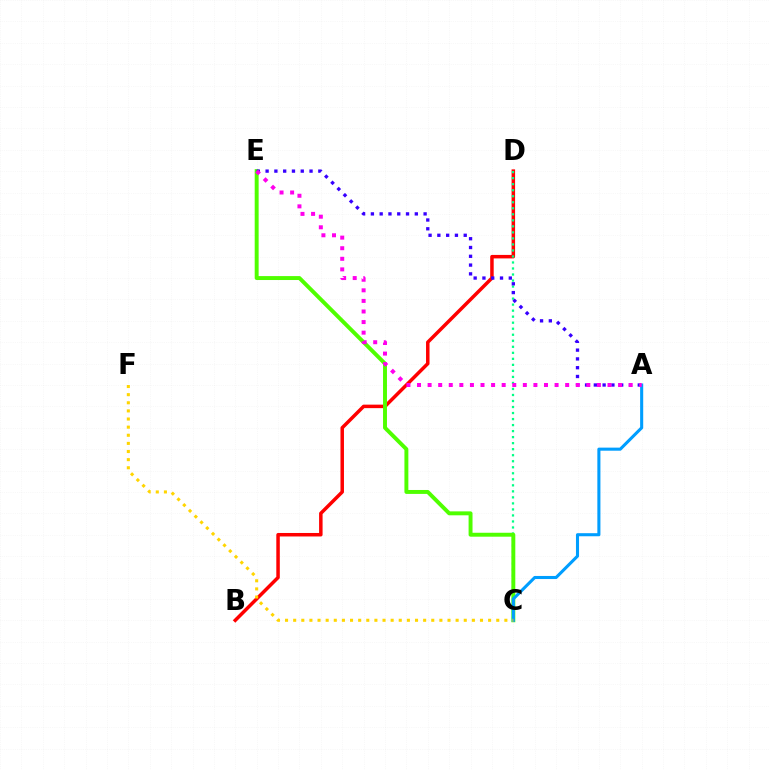{('B', 'D'): [{'color': '#ff0000', 'line_style': 'solid', 'thickness': 2.52}], ('C', 'D'): [{'color': '#00ff86', 'line_style': 'dotted', 'thickness': 1.64}], ('C', 'E'): [{'color': '#4fff00', 'line_style': 'solid', 'thickness': 2.83}], ('A', 'C'): [{'color': '#009eff', 'line_style': 'solid', 'thickness': 2.21}], ('A', 'E'): [{'color': '#3700ff', 'line_style': 'dotted', 'thickness': 2.39}, {'color': '#ff00ed', 'line_style': 'dotted', 'thickness': 2.87}], ('C', 'F'): [{'color': '#ffd500', 'line_style': 'dotted', 'thickness': 2.21}]}